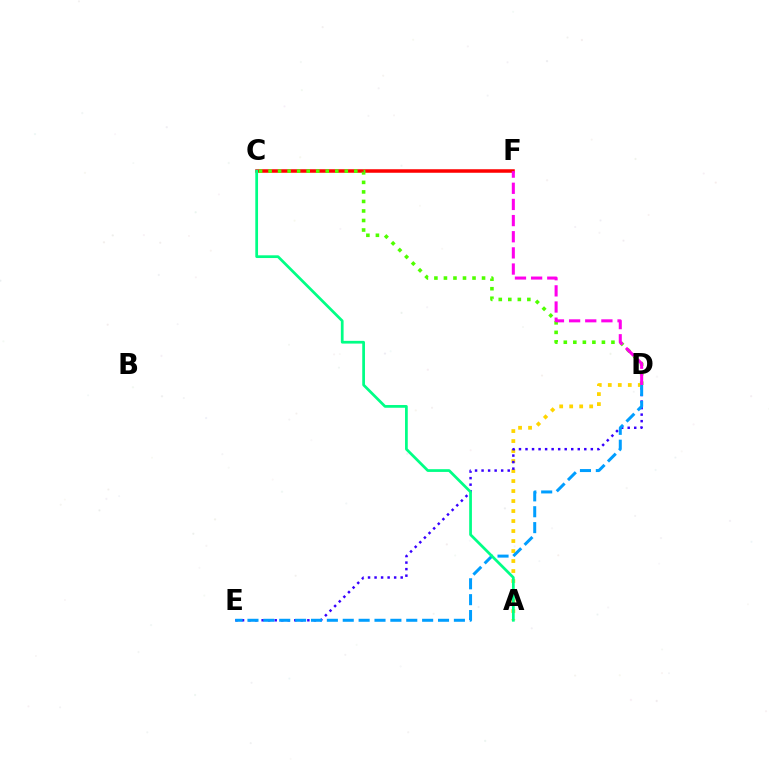{('A', 'D'): [{'color': '#ffd500', 'line_style': 'dotted', 'thickness': 2.72}], ('C', 'F'): [{'color': '#ff0000', 'line_style': 'solid', 'thickness': 2.53}], ('D', 'E'): [{'color': '#3700ff', 'line_style': 'dotted', 'thickness': 1.77}, {'color': '#009eff', 'line_style': 'dashed', 'thickness': 2.16}], ('C', 'D'): [{'color': '#4fff00', 'line_style': 'dotted', 'thickness': 2.59}], ('A', 'C'): [{'color': '#00ff86', 'line_style': 'solid', 'thickness': 1.97}], ('D', 'F'): [{'color': '#ff00ed', 'line_style': 'dashed', 'thickness': 2.19}]}